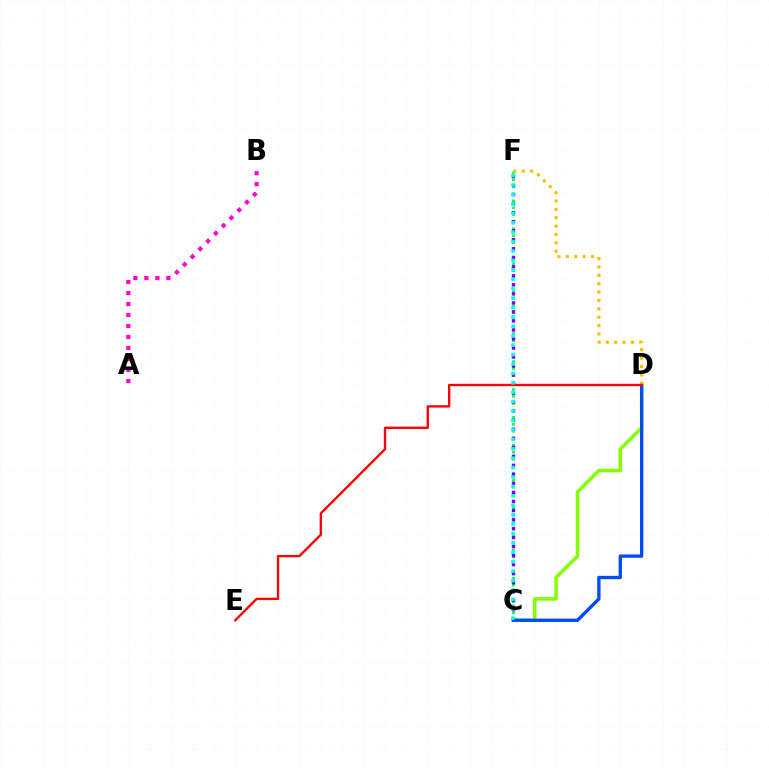{('C', 'D'): [{'color': '#84ff00', 'line_style': 'solid', 'thickness': 2.55}, {'color': '#004bff', 'line_style': 'solid', 'thickness': 2.41}], ('A', 'B'): [{'color': '#ff00cf', 'line_style': 'dotted', 'thickness': 2.99}], ('C', 'F'): [{'color': '#00ff39', 'line_style': 'dotted', 'thickness': 1.9}, {'color': '#7200ff', 'line_style': 'dotted', 'thickness': 2.45}, {'color': '#00fff6', 'line_style': 'dotted', 'thickness': 2.56}], ('D', 'F'): [{'color': '#ffbd00', 'line_style': 'dotted', 'thickness': 2.27}], ('D', 'E'): [{'color': '#ff0000', 'line_style': 'solid', 'thickness': 1.7}]}